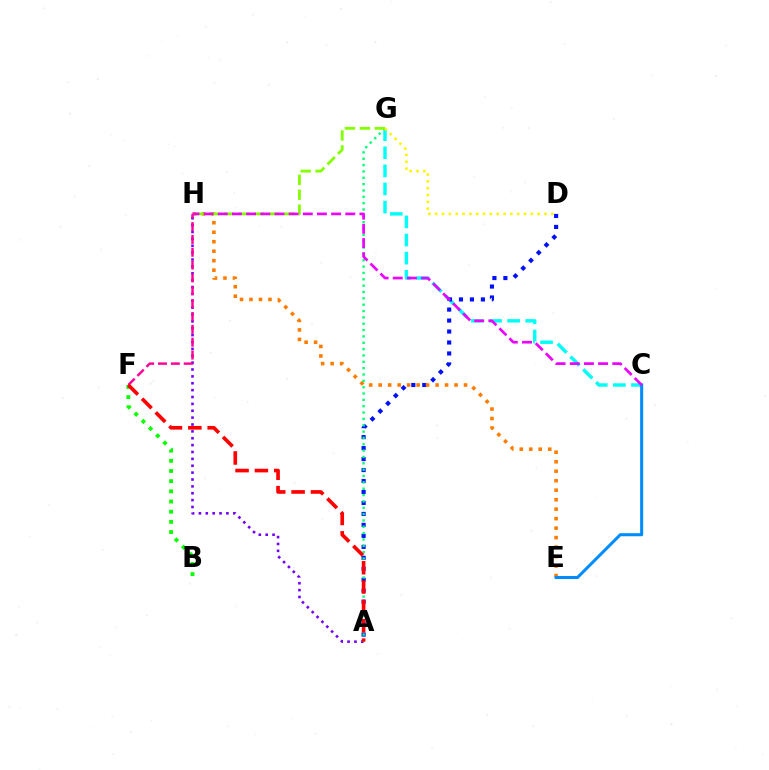{('B', 'F'): [{'color': '#08ff00', 'line_style': 'dotted', 'thickness': 2.77}], ('C', 'G'): [{'color': '#00fff6', 'line_style': 'dashed', 'thickness': 2.46}], ('A', 'D'): [{'color': '#0010ff', 'line_style': 'dotted', 'thickness': 2.98}], ('E', 'H'): [{'color': '#ff7c00', 'line_style': 'dotted', 'thickness': 2.58}], ('A', 'H'): [{'color': '#7200ff', 'line_style': 'dotted', 'thickness': 1.87}], ('A', 'G'): [{'color': '#00ff74', 'line_style': 'dotted', 'thickness': 1.72}], ('G', 'H'): [{'color': '#84ff00', 'line_style': 'dashed', 'thickness': 2.03}], ('C', 'E'): [{'color': '#008cff', 'line_style': 'solid', 'thickness': 2.19}], ('F', 'H'): [{'color': '#ff0094', 'line_style': 'dashed', 'thickness': 1.75}], ('C', 'H'): [{'color': '#ee00ff', 'line_style': 'dashed', 'thickness': 1.92}], ('D', 'G'): [{'color': '#fcf500', 'line_style': 'dotted', 'thickness': 1.86}], ('A', 'F'): [{'color': '#ff0000', 'line_style': 'dashed', 'thickness': 2.63}]}